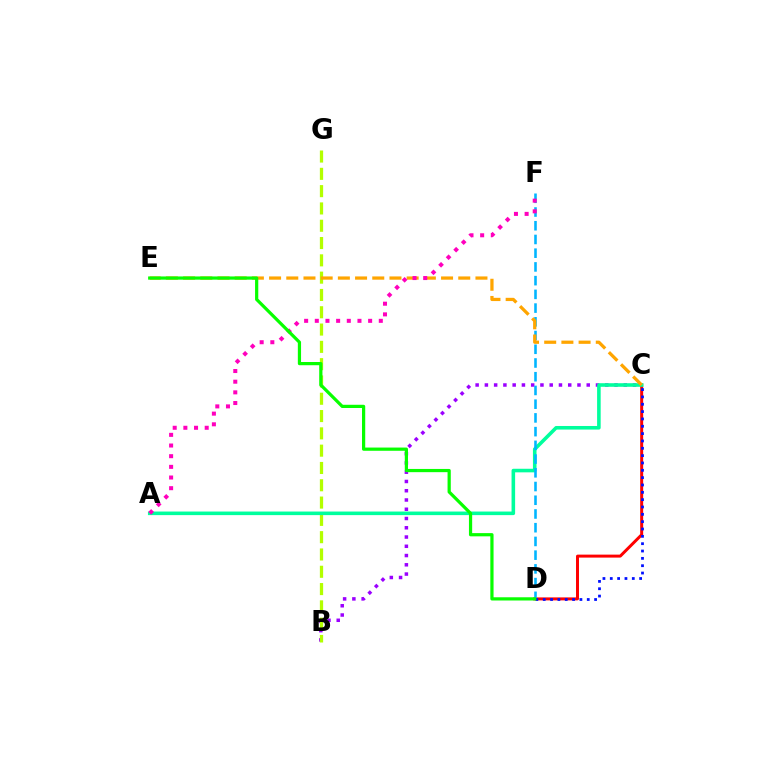{('B', 'C'): [{'color': '#9b00ff', 'line_style': 'dotted', 'thickness': 2.52}], ('C', 'D'): [{'color': '#ff0000', 'line_style': 'solid', 'thickness': 2.15}, {'color': '#0010ff', 'line_style': 'dotted', 'thickness': 1.99}], ('B', 'G'): [{'color': '#b3ff00', 'line_style': 'dashed', 'thickness': 2.35}], ('A', 'C'): [{'color': '#00ff9d', 'line_style': 'solid', 'thickness': 2.58}], ('D', 'F'): [{'color': '#00b5ff', 'line_style': 'dashed', 'thickness': 1.86}], ('C', 'E'): [{'color': '#ffa500', 'line_style': 'dashed', 'thickness': 2.34}], ('A', 'F'): [{'color': '#ff00bd', 'line_style': 'dotted', 'thickness': 2.9}], ('D', 'E'): [{'color': '#08ff00', 'line_style': 'solid', 'thickness': 2.32}]}